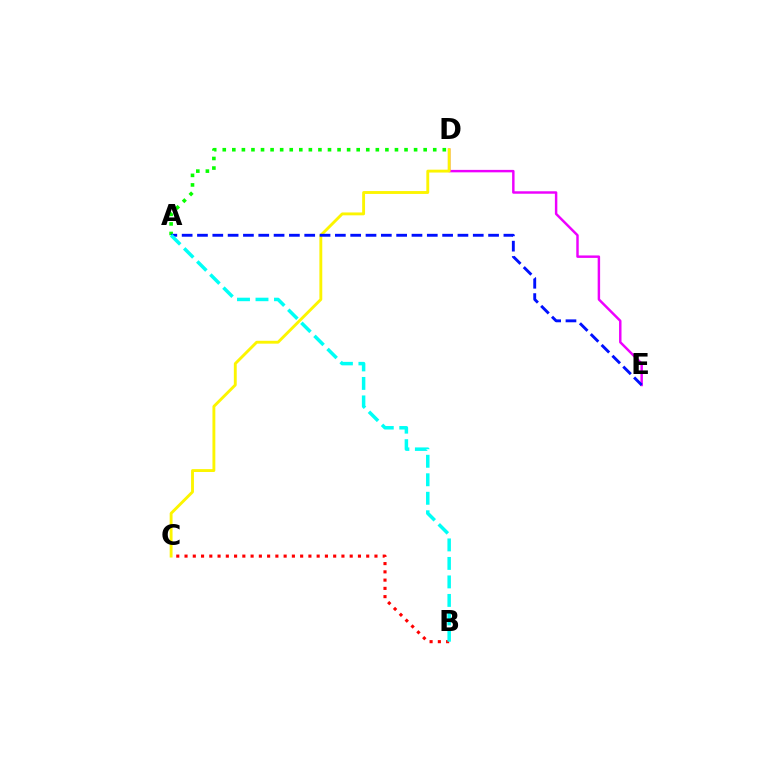{('A', 'D'): [{'color': '#08ff00', 'line_style': 'dotted', 'thickness': 2.6}], ('D', 'E'): [{'color': '#ee00ff', 'line_style': 'solid', 'thickness': 1.77}], ('C', 'D'): [{'color': '#fcf500', 'line_style': 'solid', 'thickness': 2.07}], ('B', 'C'): [{'color': '#ff0000', 'line_style': 'dotted', 'thickness': 2.24}], ('A', 'E'): [{'color': '#0010ff', 'line_style': 'dashed', 'thickness': 2.08}], ('A', 'B'): [{'color': '#00fff6', 'line_style': 'dashed', 'thickness': 2.51}]}